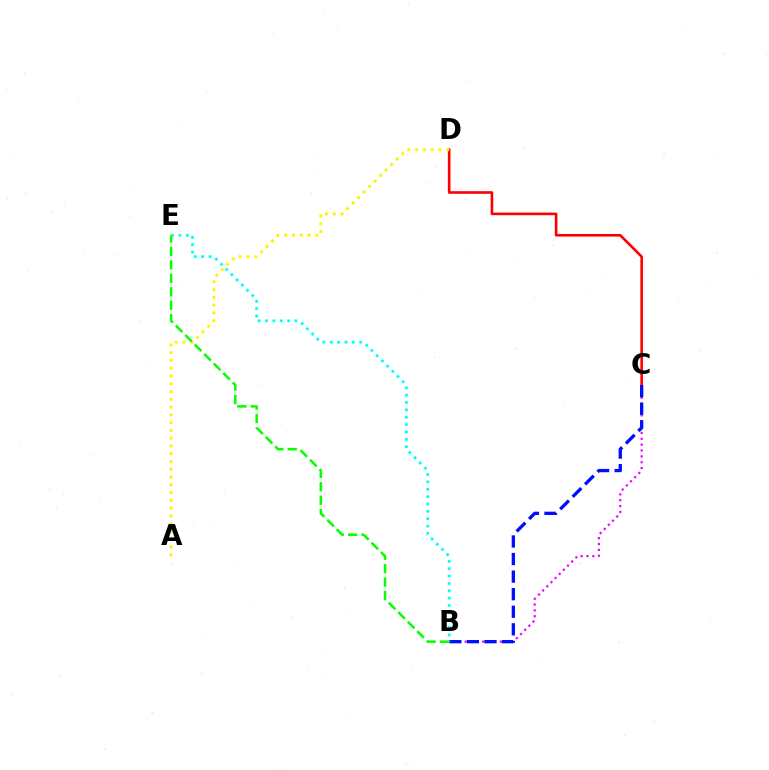{('B', 'C'): [{'color': '#ee00ff', 'line_style': 'dotted', 'thickness': 1.59}, {'color': '#0010ff', 'line_style': 'dashed', 'thickness': 2.39}], ('C', 'D'): [{'color': '#ff0000', 'line_style': 'solid', 'thickness': 1.88}], ('B', 'E'): [{'color': '#00fff6', 'line_style': 'dotted', 'thickness': 2.0}, {'color': '#08ff00', 'line_style': 'dashed', 'thickness': 1.83}], ('A', 'D'): [{'color': '#fcf500', 'line_style': 'dotted', 'thickness': 2.11}]}